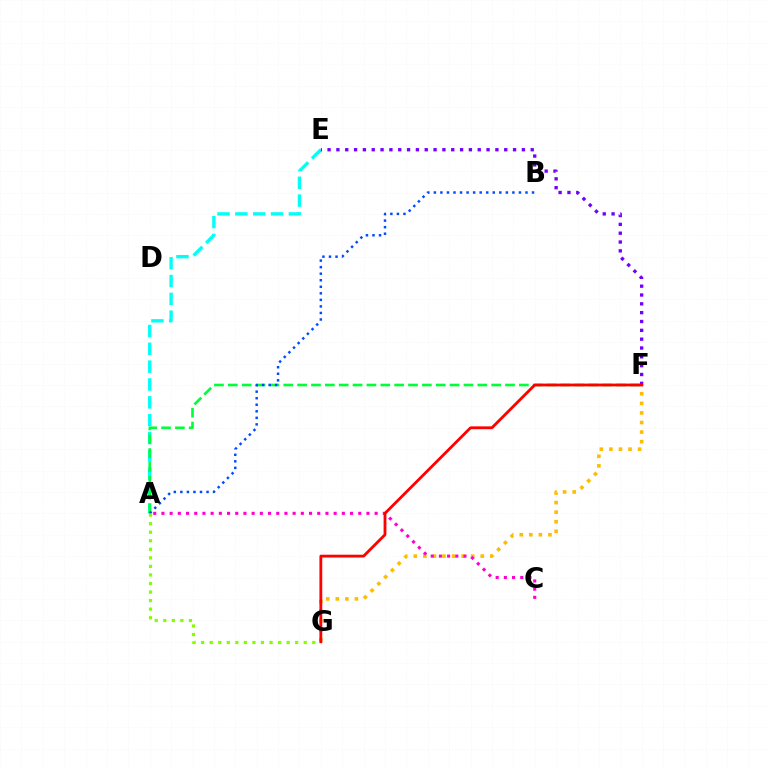{('A', 'E'): [{'color': '#00fff6', 'line_style': 'dashed', 'thickness': 2.42}], ('A', 'F'): [{'color': '#00ff39', 'line_style': 'dashed', 'thickness': 1.88}], ('A', 'B'): [{'color': '#004bff', 'line_style': 'dotted', 'thickness': 1.78}], ('F', 'G'): [{'color': '#ffbd00', 'line_style': 'dotted', 'thickness': 2.6}, {'color': '#ff0000', 'line_style': 'solid', 'thickness': 2.03}], ('A', 'G'): [{'color': '#84ff00', 'line_style': 'dotted', 'thickness': 2.32}], ('E', 'F'): [{'color': '#7200ff', 'line_style': 'dotted', 'thickness': 2.4}], ('A', 'C'): [{'color': '#ff00cf', 'line_style': 'dotted', 'thickness': 2.23}]}